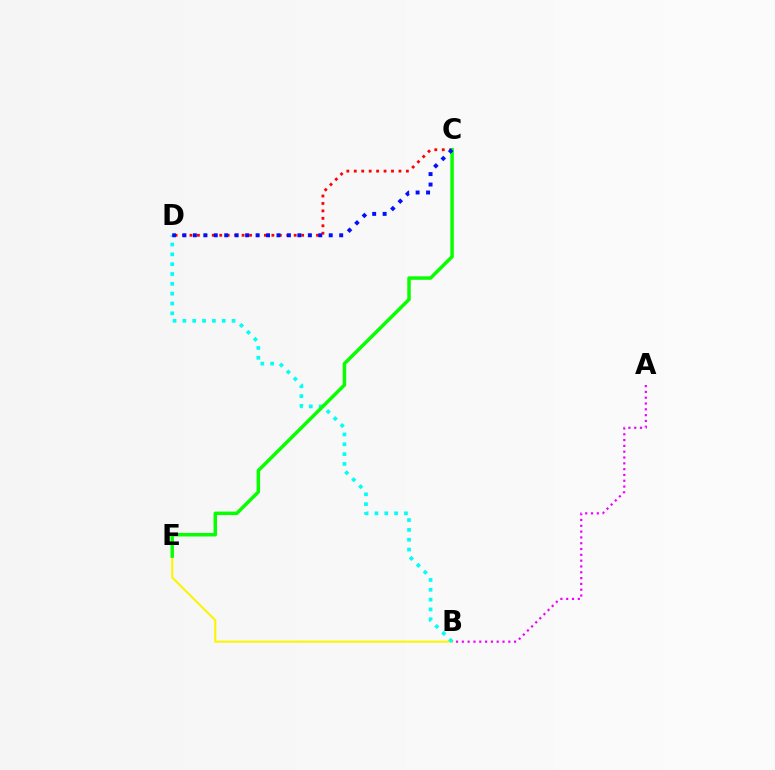{('B', 'E'): [{'color': '#fcf500', 'line_style': 'solid', 'thickness': 1.5}], ('C', 'D'): [{'color': '#ff0000', 'line_style': 'dotted', 'thickness': 2.02}, {'color': '#0010ff', 'line_style': 'dotted', 'thickness': 2.84}], ('B', 'D'): [{'color': '#00fff6', 'line_style': 'dotted', 'thickness': 2.67}], ('C', 'E'): [{'color': '#08ff00', 'line_style': 'solid', 'thickness': 2.51}], ('A', 'B'): [{'color': '#ee00ff', 'line_style': 'dotted', 'thickness': 1.58}]}